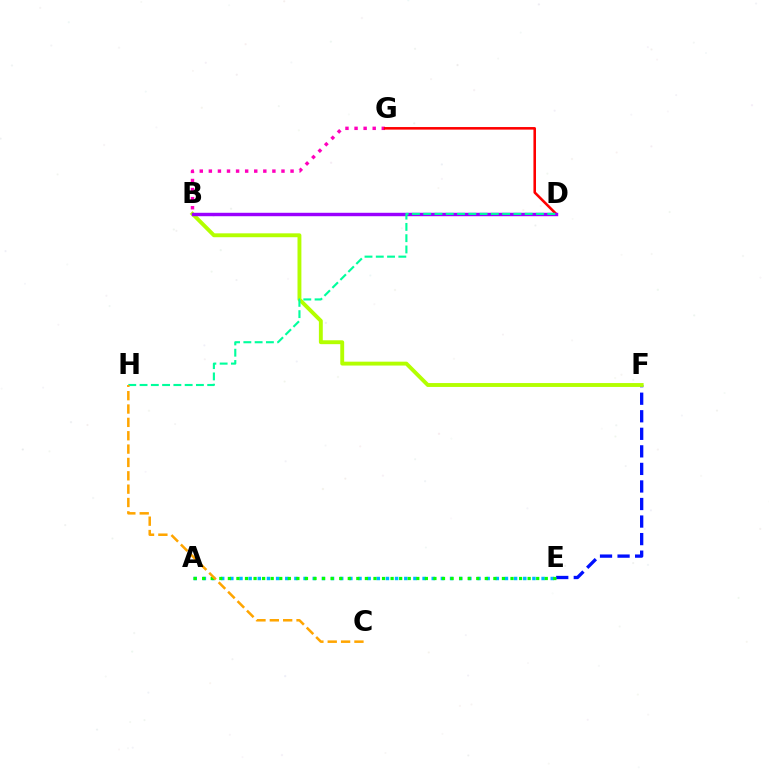{('E', 'F'): [{'color': '#0010ff', 'line_style': 'dashed', 'thickness': 2.38}], ('A', 'E'): [{'color': '#00b5ff', 'line_style': 'dotted', 'thickness': 2.49}, {'color': '#08ff00', 'line_style': 'dotted', 'thickness': 2.33}], ('B', 'G'): [{'color': '#ff00bd', 'line_style': 'dotted', 'thickness': 2.47}], ('D', 'G'): [{'color': '#ff0000', 'line_style': 'solid', 'thickness': 1.85}], ('B', 'F'): [{'color': '#b3ff00', 'line_style': 'solid', 'thickness': 2.8}], ('B', 'D'): [{'color': '#9b00ff', 'line_style': 'solid', 'thickness': 2.46}], ('D', 'H'): [{'color': '#00ff9d', 'line_style': 'dashed', 'thickness': 1.53}], ('C', 'H'): [{'color': '#ffa500', 'line_style': 'dashed', 'thickness': 1.81}]}